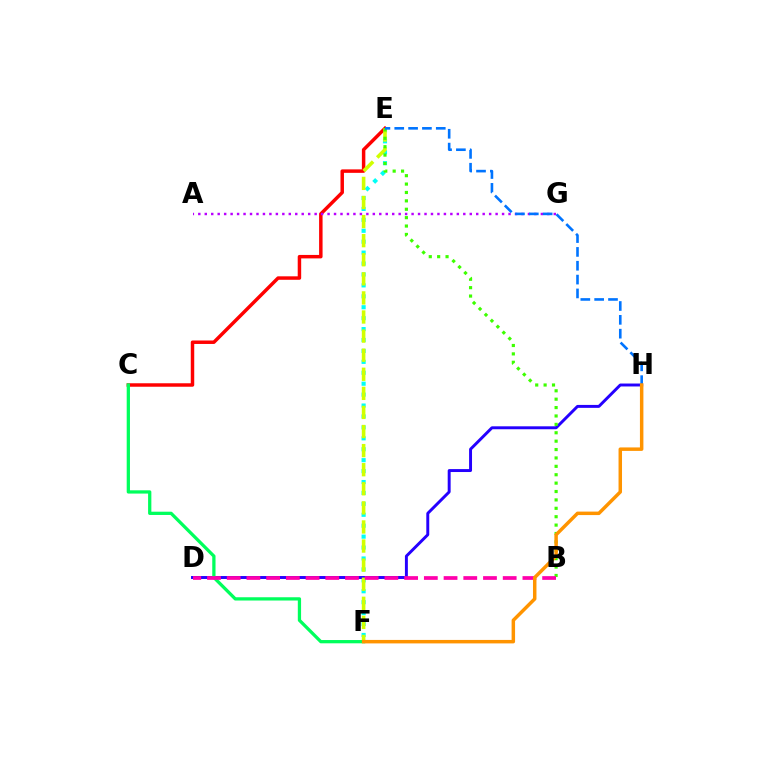{('E', 'F'): [{'color': '#00fff6', 'line_style': 'dotted', 'thickness': 2.97}, {'color': '#d1ff00', 'line_style': 'dashed', 'thickness': 2.59}], ('D', 'H'): [{'color': '#2500ff', 'line_style': 'solid', 'thickness': 2.12}], ('C', 'E'): [{'color': '#ff0000', 'line_style': 'solid', 'thickness': 2.5}], ('B', 'E'): [{'color': '#3dff00', 'line_style': 'dotted', 'thickness': 2.28}], ('C', 'F'): [{'color': '#00ff5c', 'line_style': 'solid', 'thickness': 2.35}], ('A', 'G'): [{'color': '#b900ff', 'line_style': 'dotted', 'thickness': 1.76}], ('E', 'H'): [{'color': '#0074ff', 'line_style': 'dashed', 'thickness': 1.88}], ('B', 'D'): [{'color': '#ff00ac', 'line_style': 'dashed', 'thickness': 2.68}], ('F', 'H'): [{'color': '#ff9400', 'line_style': 'solid', 'thickness': 2.5}]}